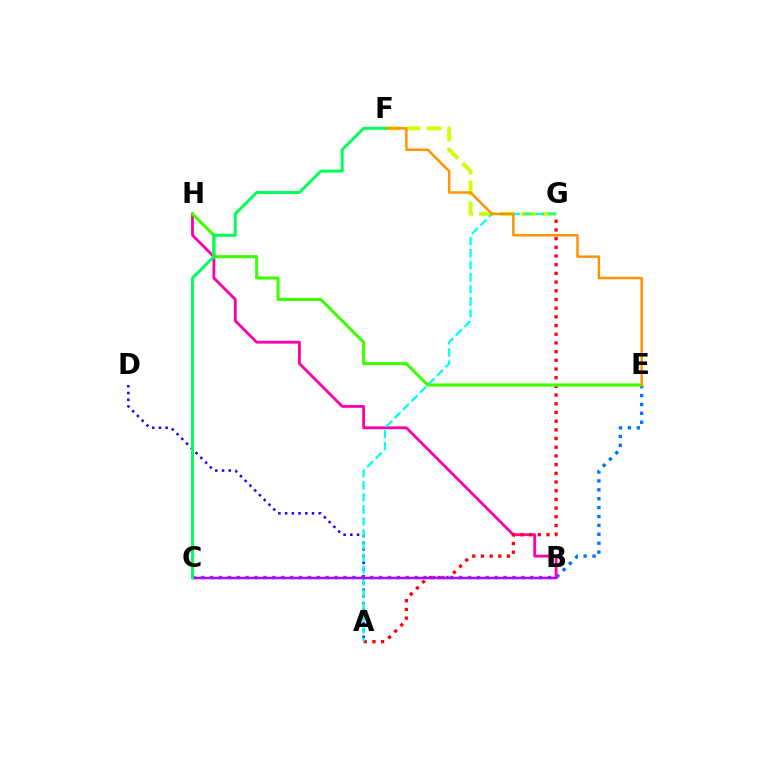{('A', 'D'): [{'color': '#2500ff', 'line_style': 'dotted', 'thickness': 1.83}], ('F', 'G'): [{'color': '#d1ff00', 'line_style': 'dashed', 'thickness': 2.84}], ('C', 'E'): [{'color': '#0074ff', 'line_style': 'dotted', 'thickness': 2.42}], ('B', 'H'): [{'color': '#ff00ac', 'line_style': 'solid', 'thickness': 2.03}], ('A', 'G'): [{'color': '#ff0000', 'line_style': 'dotted', 'thickness': 2.36}, {'color': '#00fff6', 'line_style': 'dashed', 'thickness': 1.63}], ('B', 'C'): [{'color': '#b900ff', 'line_style': 'solid', 'thickness': 1.8}], ('E', 'H'): [{'color': '#3dff00', 'line_style': 'solid', 'thickness': 2.21}], ('E', 'F'): [{'color': '#ff9400', 'line_style': 'solid', 'thickness': 1.8}], ('C', 'F'): [{'color': '#00ff5c', 'line_style': 'solid', 'thickness': 2.14}]}